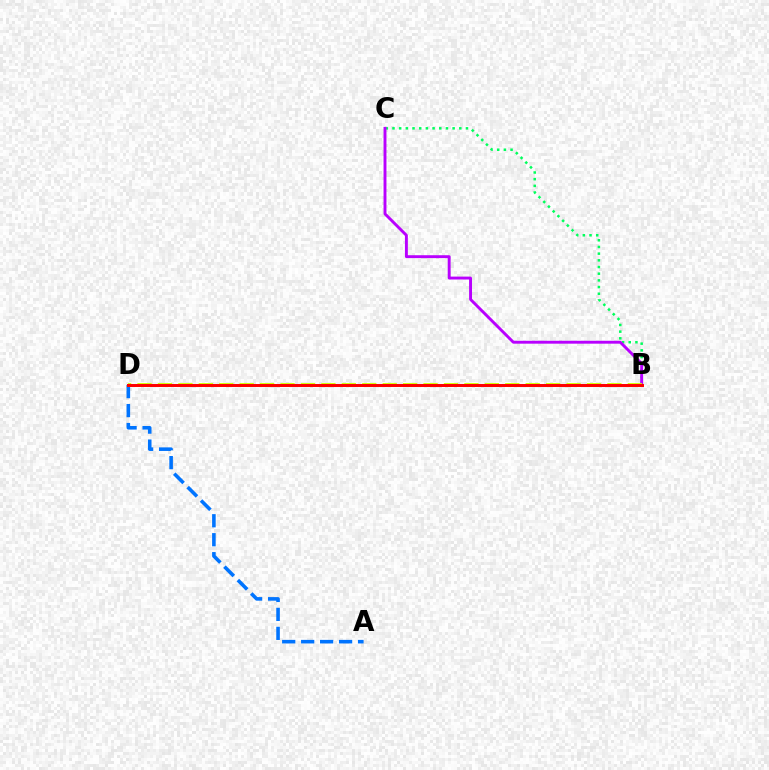{('A', 'D'): [{'color': '#0074ff', 'line_style': 'dashed', 'thickness': 2.58}], ('B', 'C'): [{'color': '#00ff5c', 'line_style': 'dotted', 'thickness': 1.82}, {'color': '#b900ff', 'line_style': 'solid', 'thickness': 2.09}], ('B', 'D'): [{'color': '#d1ff00', 'line_style': 'dashed', 'thickness': 2.78}, {'color': '#ff0000', 'line_style': 'solid', 'thickness': 2.14}]}